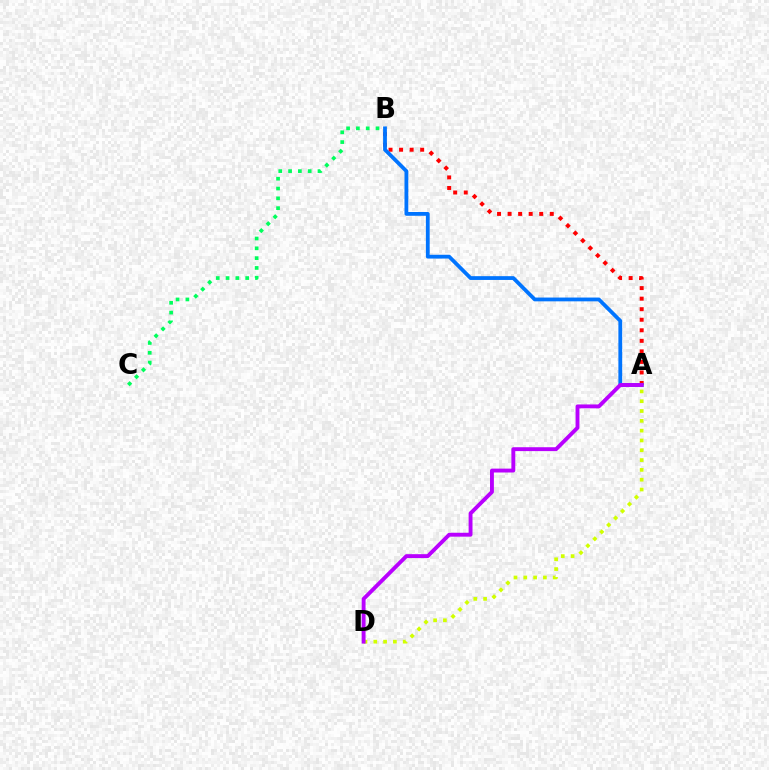{('A', 'B'): [{'color': '#ff0000', 'line_style': 'dotted', 'thickness': 2.86}, {'color': '#0074ff', 'line_style': 'solid', 'thickness': 2.73}], ('A', 'D'): [{'color': '#d1ff00', 'line_style': 'dotted', 'thickness': 2.67}, {'color': '#b900ff', 'line_style': 'solid', 'thickness': 2.79}], ('B', 'C'): [{'color': '#00ff5c', 'line_style': 'dotted', 'thickness': 2.66}]}